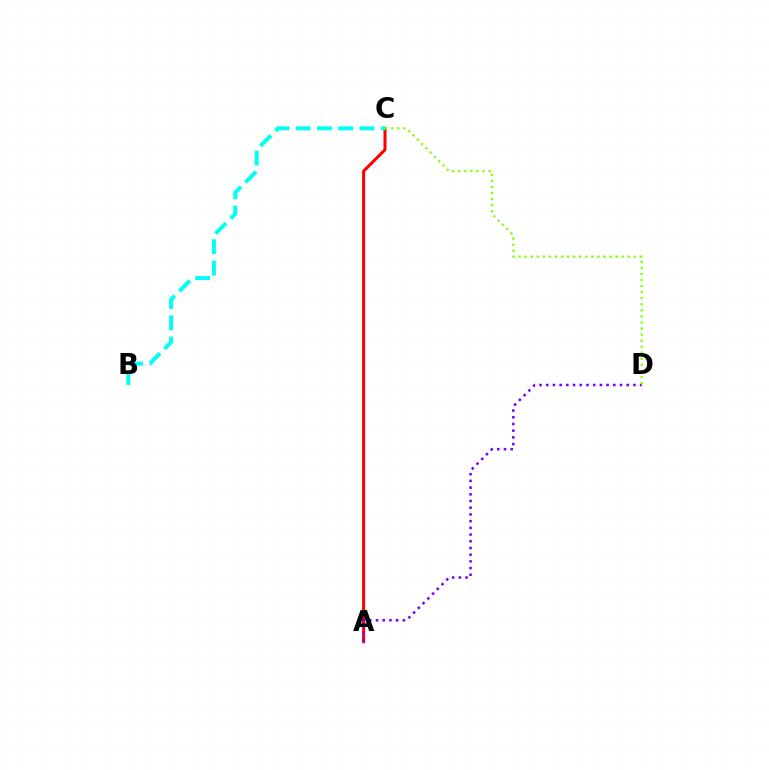{('A', 'C'): [{'color': '#ff0000', 'line_style': 'solid', 'thickness': 2.18}], ('A', 'D'): [{'color': '#7200ff', 'line_style': 'dotted', 'thickness': 1.82}], ('C', 'D'): [{'color': '#84ff00', 'line_style': 'dotted', 'thickness': 1.65}], ('B', 'C'): [{'color': '#00fff6', 'line_style': 'dashed', 'thickness': 2.89}]}